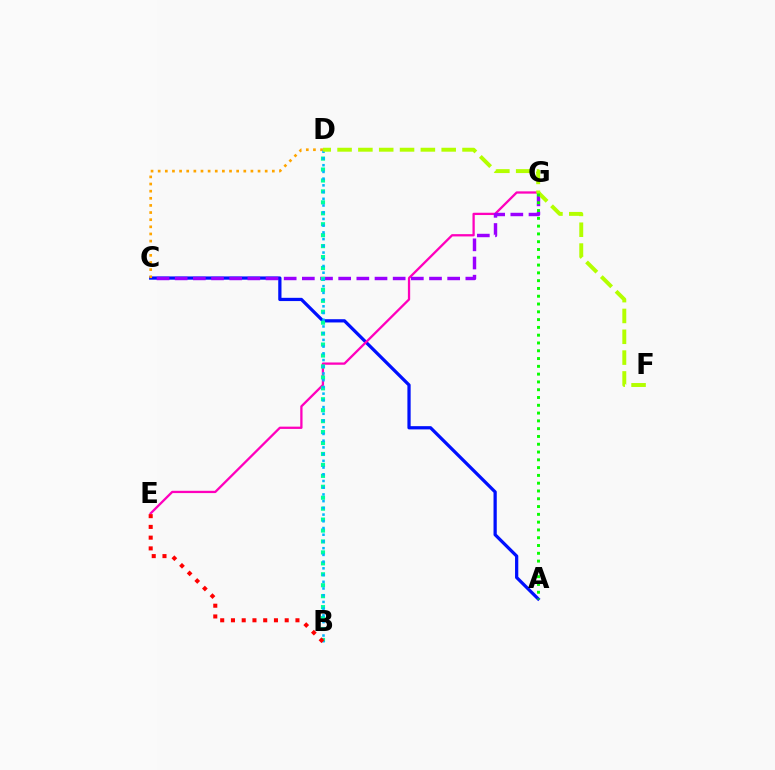{('A', 'C'): [{'color': '#0010ff', 'line_style': 'solid', 'thickness': 2.34}], ('C', 'D'): [{'color': '#ffa500', 'line_style': 'dotted', 'thickness': 1.94}], ('E', 'G'): [{'color': '#ff00bd', 'line_style': 'solid', 'thickness': 1.65}], ('C', 'G'): [{'color': '#9b00ff', 'line_style': 'dashed', 'thickness': 2.47}], ('B', 'D'): [{'color': '#00ff9d', 'line_style': 'dotted', 'thickness': 2.97}, {'color': '#00b5ff', 'line_style': 'dotted', 'thickness': 1.83}], ('D', 'F'): [{'color': '#b3ff00', 'line_style': 'dashed', 'thickness': 2.83}], ('A', 'G'): [{'color': '#08ff00', 'line_style': 'dotted', 'thickness': 2.12}], ('B', 'E'): [{'color': '#ff0000', 'line_style': 'dotted', 'thickness': 2.92}]}